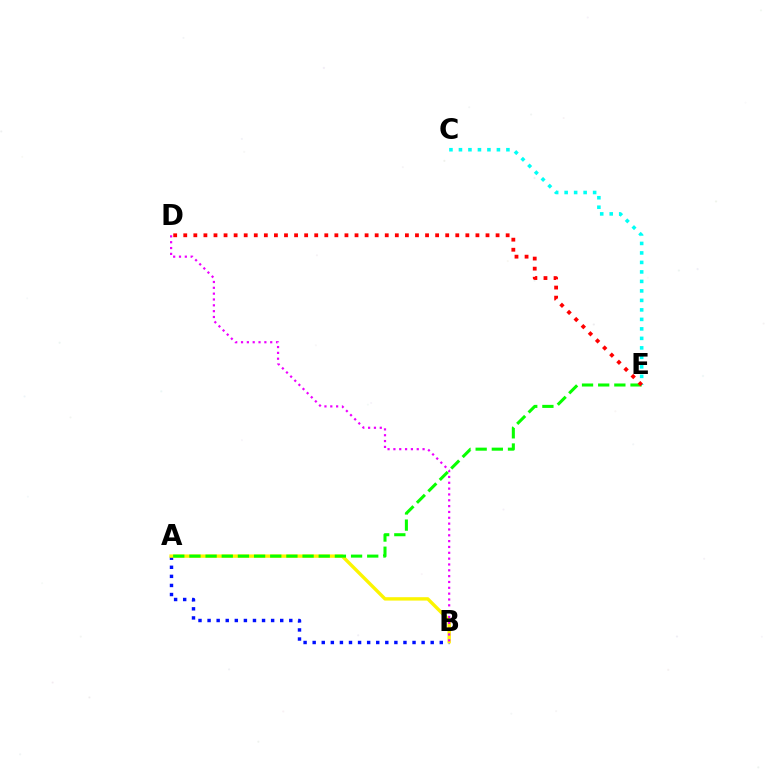{('A', 'B'): [{'color': '#0010ff', 'line_style': 'dotted', 'thickness': 2.47}, {'color': '#fcf500', 'line_style': 'solid', 'thickness': 2.43}], ('C', 'E'): [{'color': '#00fff6', 'line_style': 'dotted', 'thickness': 2.58}], ('B', 'D'): [{'color': '#ee00ff', 'line_style': 'dotted', 'thickness': 1.59}], ('A', 'E'): [{'color': '#08ff00', 'line_style': 'dashed', 'thickness': 2.2}], ('D', 'E'): [{'color': '#ff0000', 'line_style': 'dotted', 'thickness': 2.74}]}